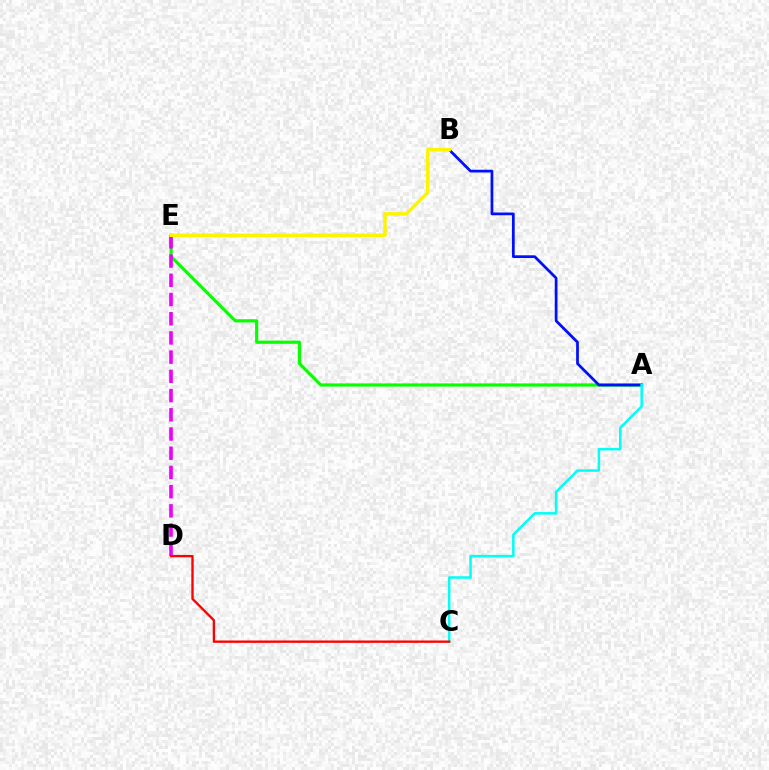{('A', 'E'): [{'color': '#08ff00', 'line_style': 'solid', 'thickness': 2.29}], ('A', 'B'): [{'color': '#0010ff', 'line_style': 'solid', 'thickness': 1.97}], ('D', 'E'): [{'color': '#ee00ff', 'line_style': 'dashed', 'thickness': 2.61}], ('B', 'E'): [{'color': '#fcf500', 'line_style': 'solid', 'thickness': 2.52}], ('A', 'C'): [{'color': '#00fff6', 'line_style': 'solid', 'thickness': 1.81}], ('C', 'D'): [{'color': '#ff0000', 'line_style': 'solid', 'thickness': 1.69}]}